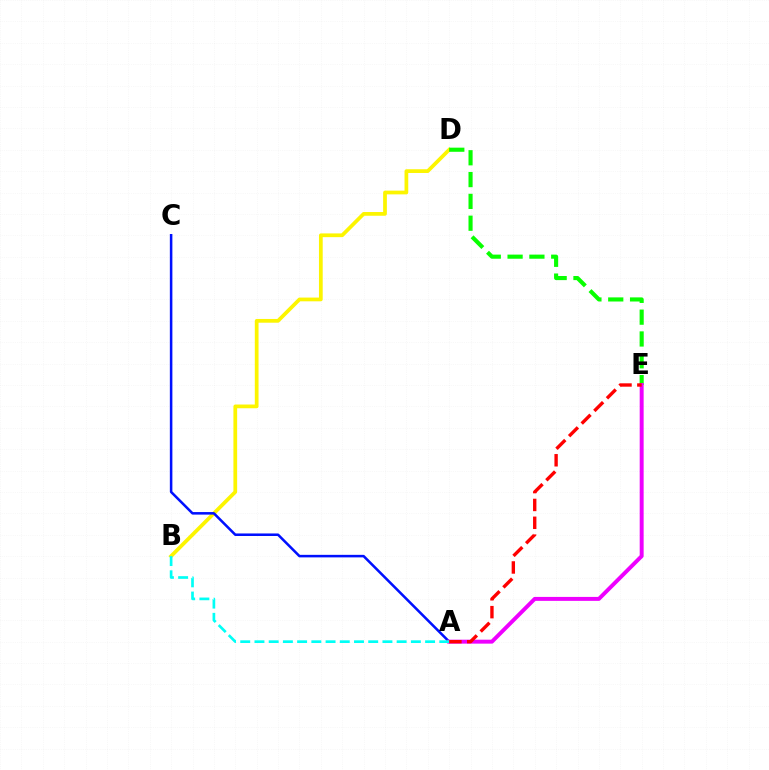{('B', 'D'): [{'color': '#fcf500', 'line_style': 'solid', 'thickness': 2.69}], ('A', 'C'): [{'color': '#0010ff', 'line_style': 'solid', 'thickness': 1.82}], ('D', 'E'): [{'color': '#08ff00', 'line_style': 'dashed', 'thickness': 2.96}], ('A', 'E'): [{'color': '#ee00ff', 'line_style': 'solid', 'thickness': 2.84}, {'color': '#ff0000', 'line_style': 'dashed', 'thickness': 2.42}], ('A', 'B'): [{'color': '#00fff6', 'line_style': 'dashed', 'thickness': 1.93}]}